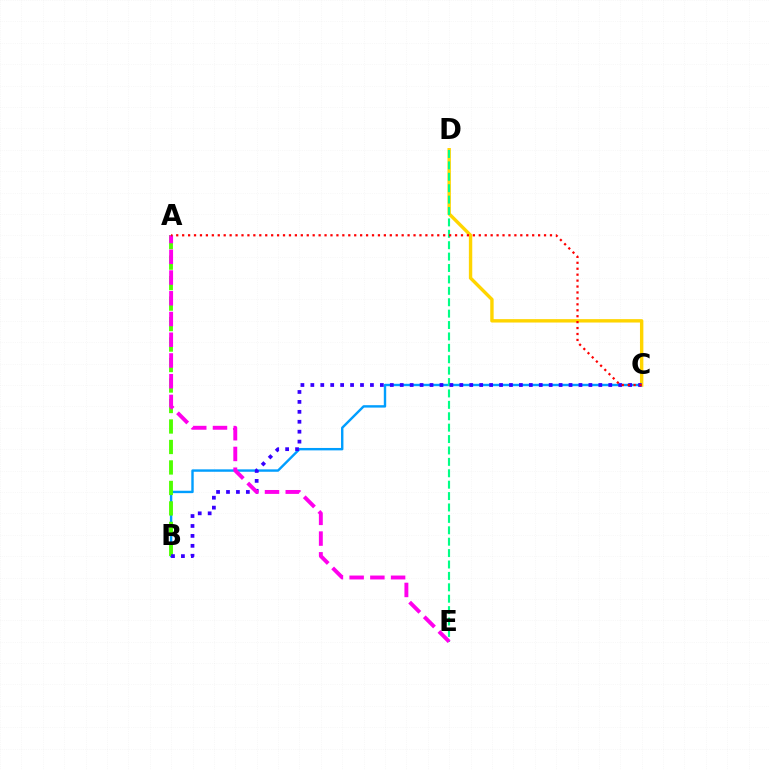{('B', 'C'): [{'color': '#009eff', 'line_style': 'solid', 'thickness': 1.73}, {'color': '#3700ff', 'line_style': 'dotted', 'thickness': 2.7}], ('A', 'B'): [{'color': '#4fff00', 'line_style': 'dashed', 'thickness': 2.78}], ('C', 'D'): [{'color': '#ffd500', 'line_style': 'solid', 'thickness': 2.44}], ('D', 'E'): [{'color': '#00ff86', 'line_style': 'dashed', 'thickness': 1.55}], ('A', 'E'): [{'color': '#ff00ed', 'line_style': 'dashed', 'thickness': 2.82}], ('A', 'C'): [{'color': '#ff0000', 'line_style': 'dotted', 'thickness': 1.61}]}